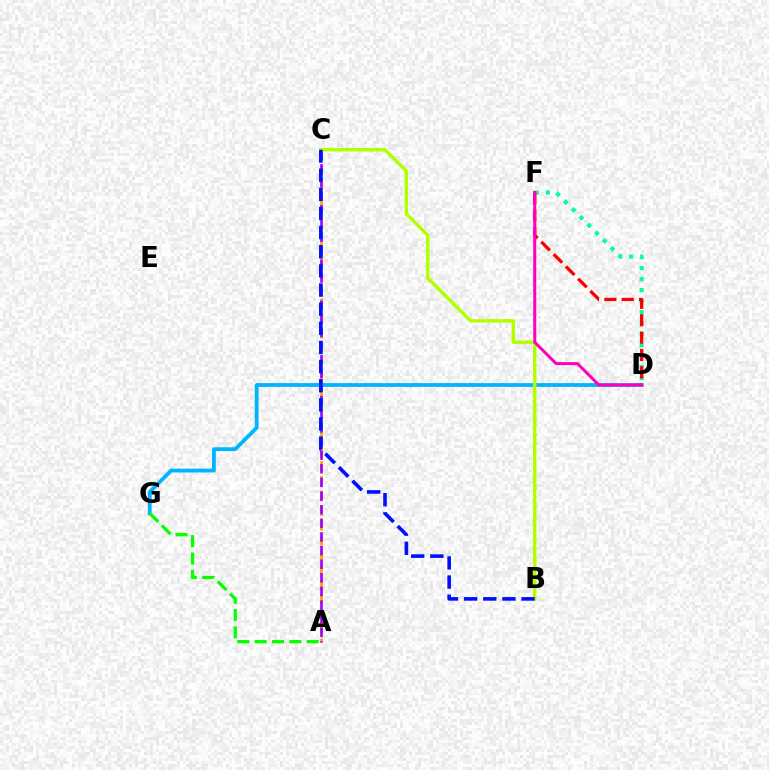{('A', 'C'): [{'color': '#ffa500', 'line_style': 'dashed', 'thickness': 2.01}, {'color': '#9b00ff', 'line_style': 'dashed', 'thickness': 1.85}], ('D', 'G'): [{'color': '#00b5ff', 'line_style': 'solid', 'thickness': 2.73}], ('D', 'F'): [{'color': '#00ff9d', 'line_style': 'dotted', 'thickness': 2.99}, {'color': '#ff0000', 'line_style': 'dashed', 'thickness': 2.36}, {'color': '#ff00bd', 'line_style': 'solid', 'thickness': 2.17}], ('B', 'C'): [{'color': '#b3ff00', 'line_style': 'solid', 'thickness': 2.47}, {'color': '#0010ff', 'line_style': 'dashed', 'thickness': 2.6}], ('A', 'G'): [{'color': '#08ff00', 'line_style': 'dashed', 'thickness': 2.36}]}